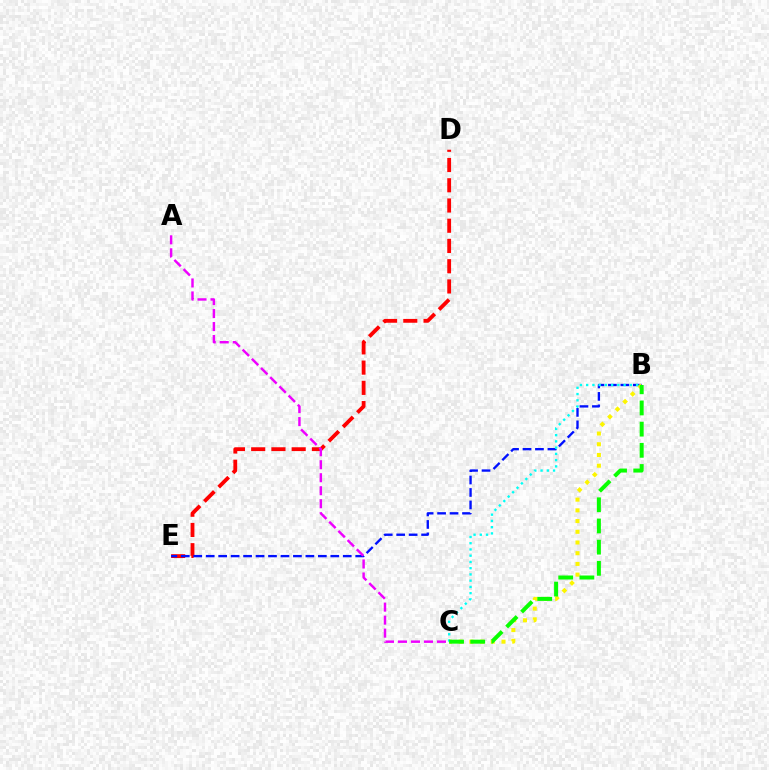{('D', 'E'): [{'color': '#ff0000', 'line_style': 'dashed', 'thickness': 2.75}], ('B', 'E'): [{'color': '#0010ff', 'line_style': 'dashed', 'thickness': 1.69}], ('A', 'C'): [{'color': '#ee00ff', 'line_style': 'dashed', 'thickness': 1.77}], ('B', 'C'): [{'color': '#fcf500', 'line_style': 'dotted', 'thickness': 2.91}, {'color': '#00fff6', 'line_style': 'dotted', 'thickness': 1.7}, {'color': '#08ff00', 'line_style': 'dashed', 'thickness': 2.88}]}